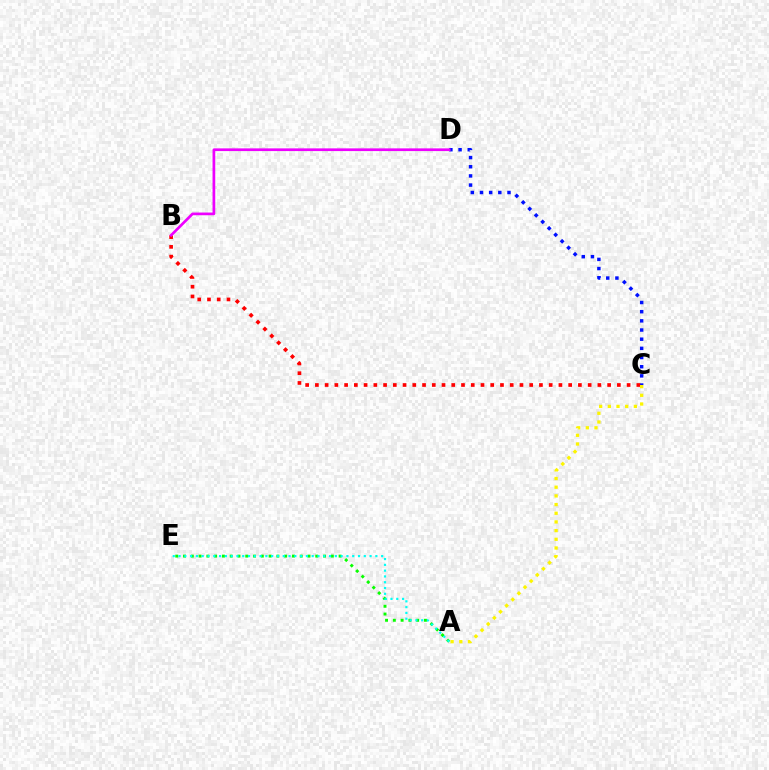{('A', 'E'): [{'color': '#08ff00', 'line_style': 'dotted', 'thickness': 2.11}, {'color': '#00fff6', 'line_style': 'dotted', 'thickness': 1.57}], ('C', 'D'): [{'color': '#0010ff', 'line_style': 'dotted', 'thickness': 2.49}], ('B', 'C'): [{'color': '#ff0000', 'line_style': 'dotted', 'thickness': 2.65}], ('A', 'C'): [{'color': '#fcf500', 'line_style': 'dotted', 'thickness': 2.36}], ('B', 'D'): [{'color': '#ee00ff', 'line_style': 'solid', 'thickness': 1.94}]}